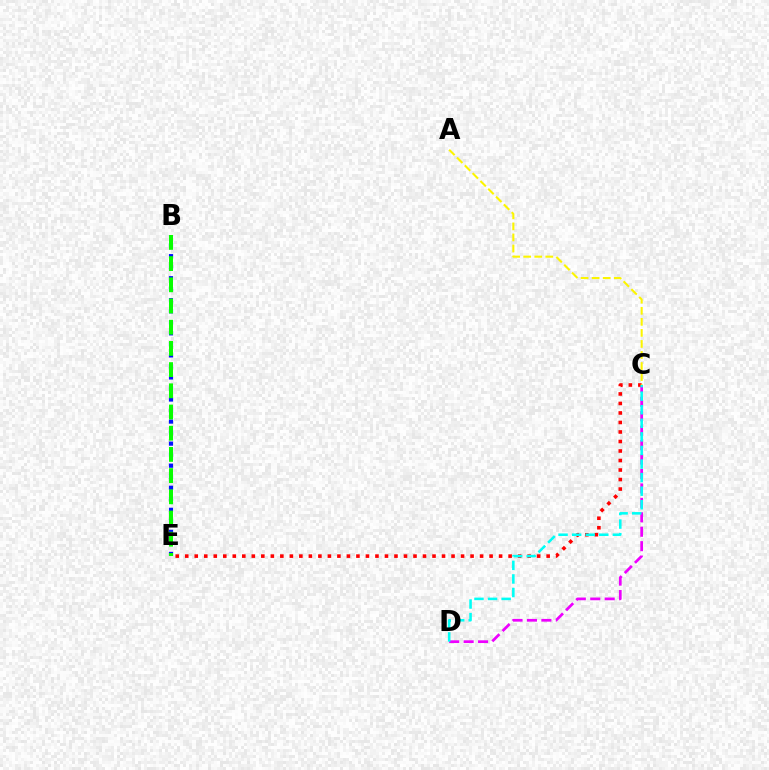{('C', 'D'): [{'color': '#ee00ff', 'line_style': 'dashed', 'thickness': 1.96}, {'color': '#00fff6', 'line_style': 'dashed', 'thickness': 1.84}], ('B', 'E'): [{'color': '#0010ff', 'line_style': 'dotted', 'thickness': 3.0}, {'color': '#08ff00', 'line_style': 'dashed', 'thickness': 2.88}], ('C', 'E'): [{'color': '#ff0000', 'line_style': 'dotted', 'thickness': 2.58}], ('A', 'C'): [{'color': '#fcf500', 'line_style': 'dashed', 'thickness': 1.5}]}